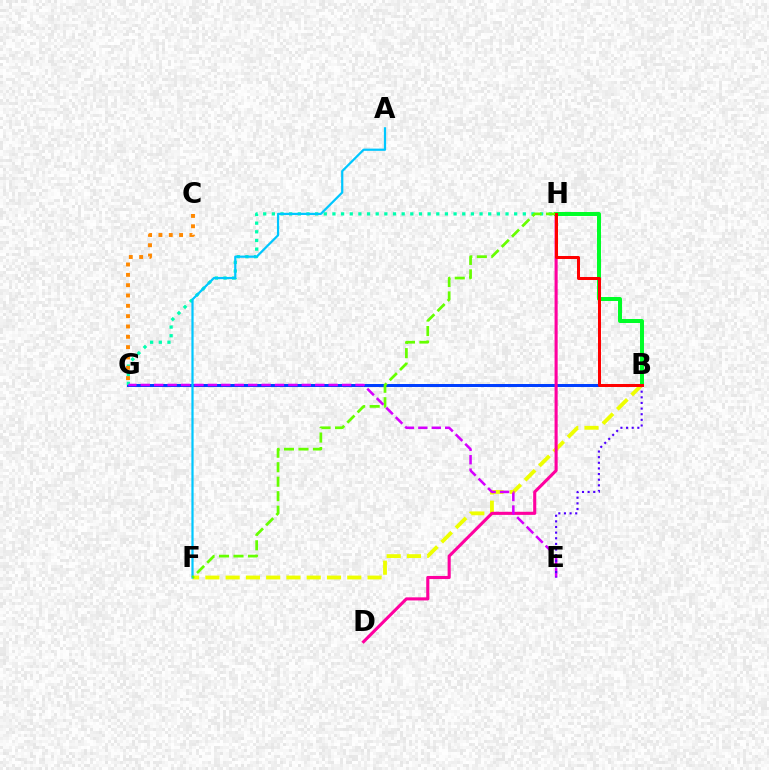{('B', 'G'): [{'color': '#003fff', 'line_style': 'solid', 'thickness': 2.15}], ('B', 'F'): [{'color': '#eeff00', 'line_style': 'dashed', 'thickness': 2.75}], ('G', 'H'): [{'color': '#00ffaf', 'line_style': 'dotted', 'thickness': 2.35}], ('D', 'H'): [{'color': '#ff00a0', 'line_style': 'solid', 'thickness': 2.23}], ('A', 'F'): [{'color': '#00c7ff', 'line_style': 'solid', 'thickness': 1.6}], ('B', 'H'): [{'color': '#00ff27', 'line_style': 'solid', 'thickness': 2.87}, {'color': '#ff0000', 'line_style': 'solid', 'thickness': 2.17}], ('F', 'H'): [{'color': '#66ff00', 'line_style': 'dashed', 'thickness': 1.97}], ('E', 'G'): [{'color': '#d600ff', 'line_style': 'dashed', 'thickness': 1.82}], ('C', 'G'): [{'color': '#ff8800', 'line_style': 'dotted', 'thickness': 2.81}], ('B', 'E'): [{'color': '#4f00ff', 'line_style': 'dotted', 'thickness': 1.53}]}